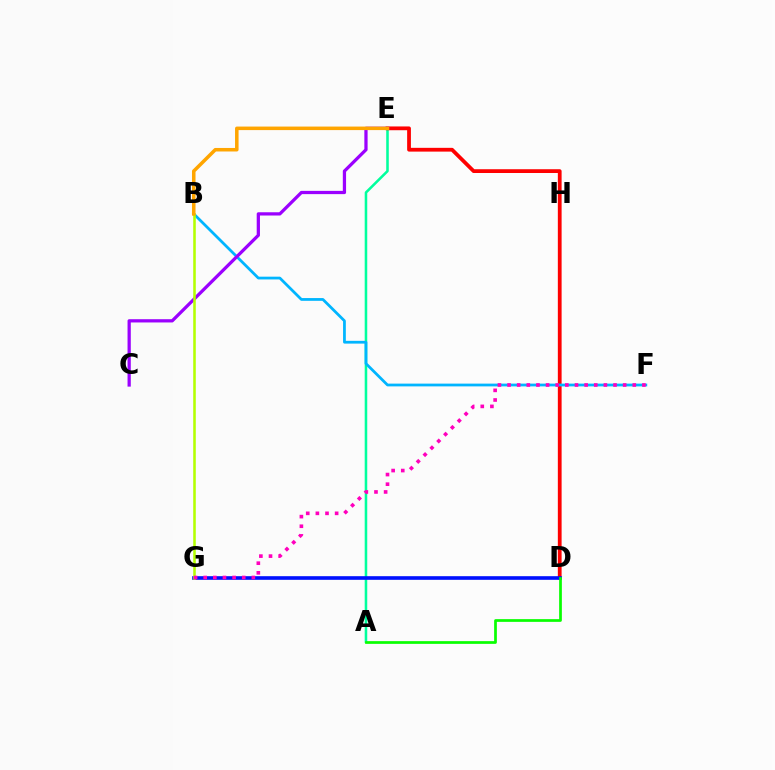{('A', 'E'): [{'color': '#00ff9d', 'line_style': 'solid', 'thickness': 1.84}], ('D', 'E'): [{'color': '#ff0000', 'line_style': 'solid', 'thickness': 2.72}], ('D', 'G'): [{'color': '#0010ff', 'line_style': 'solid', 'thickness': 2.62}], ('B', 'F'): [{'color': '#00b5ff', 'line_style': 'solid', 'thickness': 1.99}], ('C', 'E'): [{'color': '#9b00ff', 'line_style': 'solid', 'thickness': 2.34}], ('A', 'D'): [{'color': '#08ff00', 'line_style': 'solid', 'thickness': 1.96}], ('B', 'G'): [{'color': '#b3ff00', 'line_style': 'solid', 'thickness': 1.84}], ('B', 'E'): [{'color': '#ffa500', 'line_style': 'solid', 'thickness': 2.54}], ('F', 'G'): [{'color': '#ff00bd', 'line_style': 'dotted', 'thickness': 2.62}]}